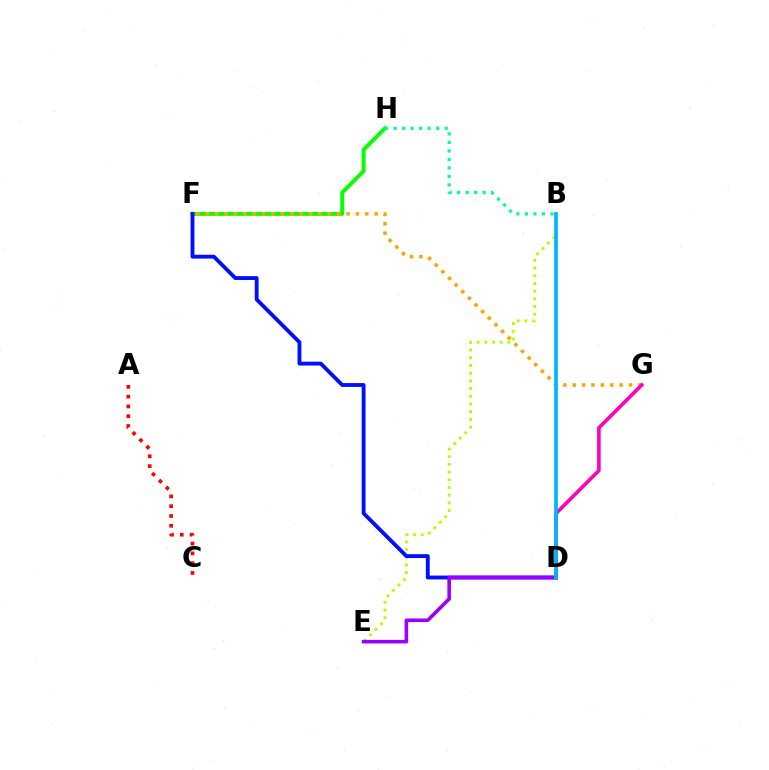{('F', 'H'): [{'color': '#08ff00', 'line_style': 'solid', 'thickness': 2.86}], ('F', 'G'): [{'color': '#ffa500', 'line_style': 'dotted', 'thickness': 2.55}], ('D', 'G'): [{'color': '#ff00bd', 'line_style': 'solid', 'thickness': 2.61}], ('B', 'E'): [{'color': '#b3ff00', 'line_style': 'dotted', 'thickness': 2.09}], ('D', 'F'): [{'color': '#0010ff', 'line_style': 'solid', 'thickness': 2.78}], ('D', 'E'): [{'color': '#9b00ff', 'line_style': 'solid', 'thickness': 2.58}], ('A', 'C'): [{'color': '#ff0000', 'line_style': 'dotted', 'thickness': 2.66}], ('B', 'D'): [{'color': '#00b5ff', 'line_style': 'solid', 'thickness': 2.66}], ('B', 'H'): [{'color': '#00ff9d', 'line_style': 'dotted', 'thickness': 2.31}]}